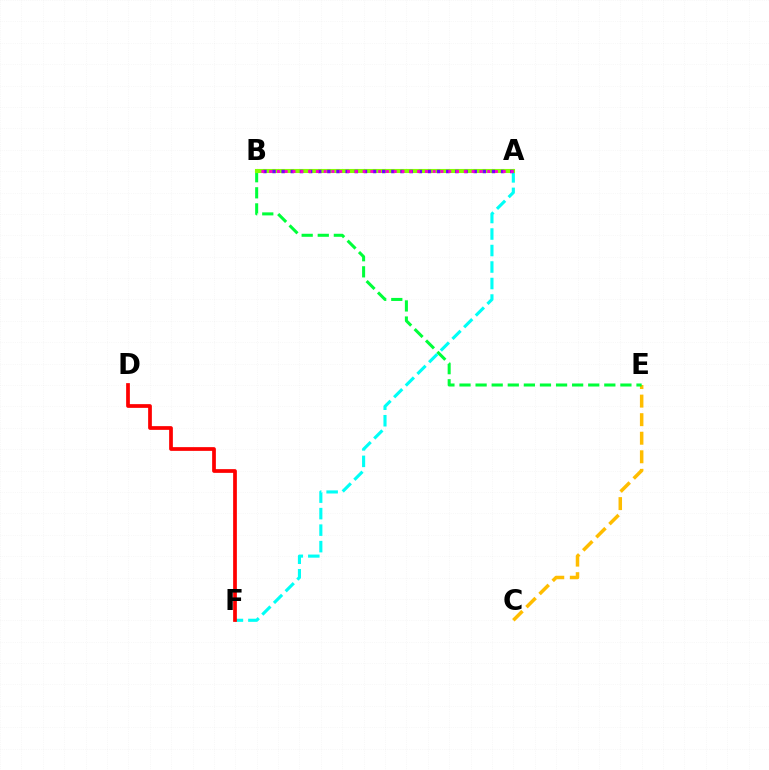{('C', 'E'): [{'color': '#ffbd00', 'line_style': 'dashed', 'thickness': 2.52}], ('B', 'E'): [{'color': '#00ff39', 'line_style': 'dashed', 'thickness': 2.19}], ('A', 'B'): [{'color': '#004bff', 'line_style': 'dotted', 'thickness': 2.76}, {'color': '#84ff00', 'line_style': 'solid', 'thickness': 2.95}, {'color': '#7200ff', 'line_style': 'dotted', 'thickness': 2.48}, {'color': '#ff00cf', 'line_style': 'dotted', 'thickness': 2.12}], ('A', 'F'): [{'color': '#00fff6', 'line_style': 'dashed', 'thickness': 2.24}], ('D', 'F'): [{'color': '#ff0000', 'line_style': 'solid', 'thickness': 2.68}]}